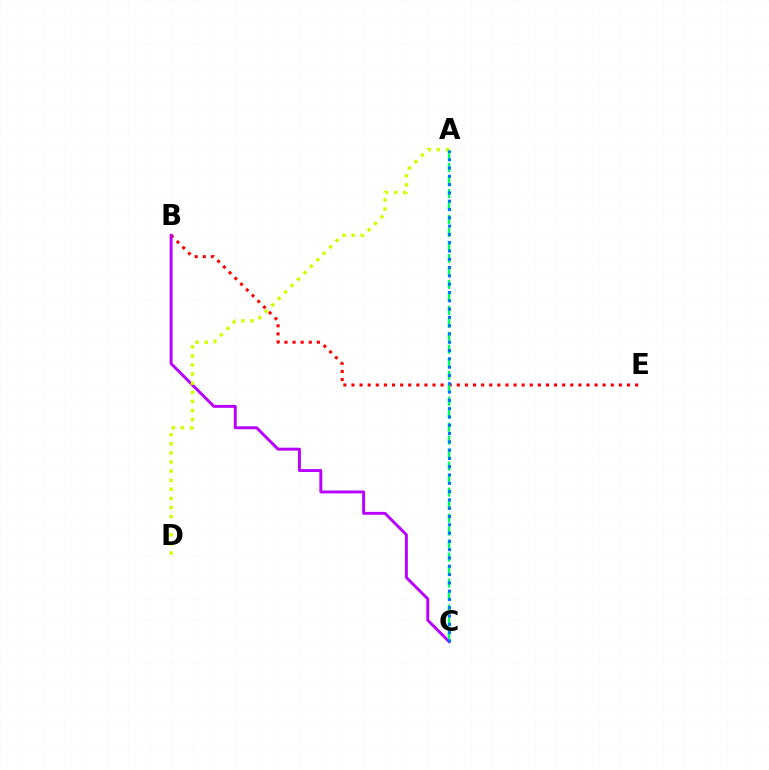{('B', 'E'): [{'color': '#ff0000', 'line_style': 'dotted', 'thickness': 2.2}], ('B', 'C'): [{'color': '#b900ff', 'line_style': 'solid', 'thickness': 2.11}], ('A', 'D'): [{'color': '#d1ff00', 'line_style': 'dotted', 'thickness': 2.47}], ('A', 'C'): [{'color': '#00ff5c', 'line_style': 'dashed', 'thickness': 1.76}, {'color': '#0074ff', 'line_style': 'dotted', 'thickness': 2.25}]}